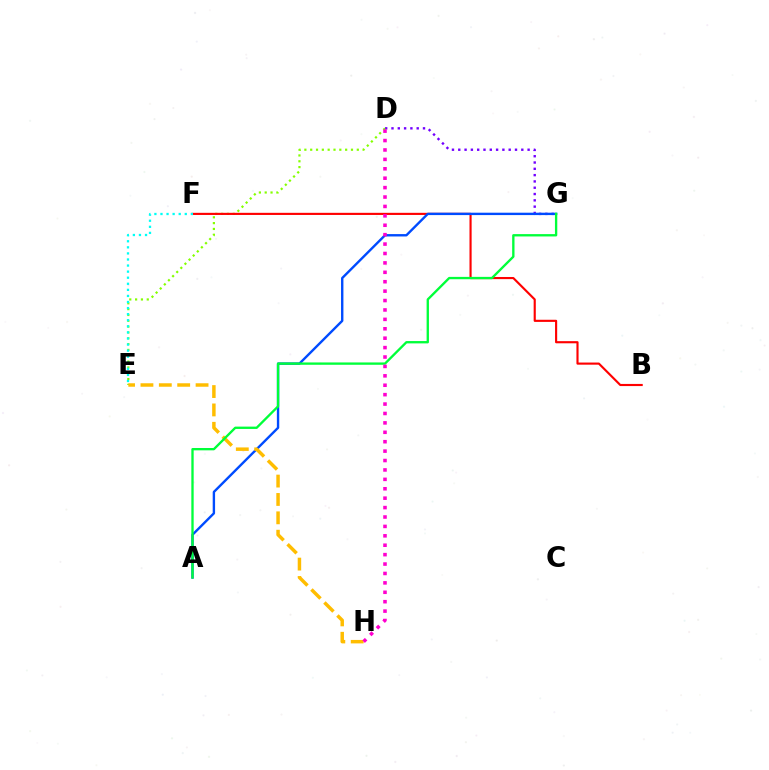{('D', 'G'): [{'color': '#7200ff', 'line_style': 'dotted', 'thickness': 1.71}], ('D', 'E'): [{'color': '#84ff00', 'line_style': 'dotted', 'thickness': 1.58}], ('B', 'F'): [{'color': '#ff0000', 'line_style': 'solid', 'thickness': 1.54}], ('A', 'G'): [{'color': '#004bff', 'line_style': 'solid', 'thickness': 1.72}, {'color': '#00ff39', 'line_style': 'solid', 'thickness': 1.68}], ('E', 'F'): [{'color': '#00fff6', 'line_style': 'dotted', 'thickness': 1.65}], ('E', 'H'): [{'color': '#ffbd00', 'line_style': 'dashed', 'thickness': 2.5}], ('D', 'H'): [{'color': '#ff00cf', 'line_style': 'dotted', 'thickness': 2.56}]}